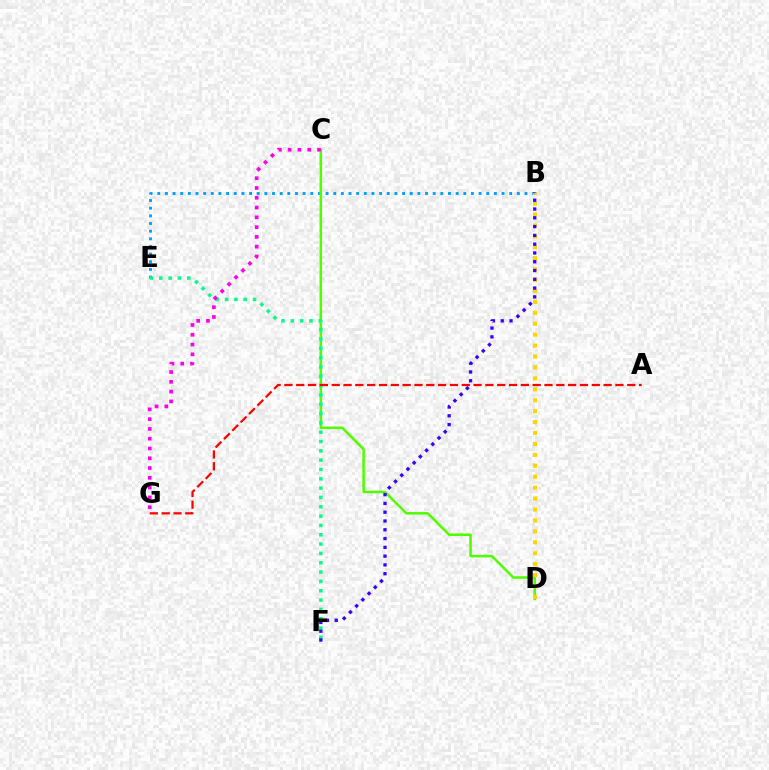{('B', 'E'): [{'color': '#009eff', 'line_style': 'dotted', 'thickness': 2.08}], ('C', 'D'): [{'color': '#4fff00', 'line_style': 'solid', 'thickness': 1.83}], ('E', 'F'): [{'color': '#00ff86', 'line_style': 'dotted', 'thickness': 2.53}], ('A', 'G'): [{'color': '#ff0000', 'line_style': 'dashed', 'thickness': 1.61}], ('B', 'D'): [{'color': '#ffd500', 'line_style': 'dotted', 'thickness': 2.97}], ('B', 'F'): [{'color': '#3700ff', 'line_style': 'dotted', 'thickness': 2.39}], ('C', 'G'): [{'color': '#ff00ed', 'line_style': 'dotted', 'thickness': 2.66}]}